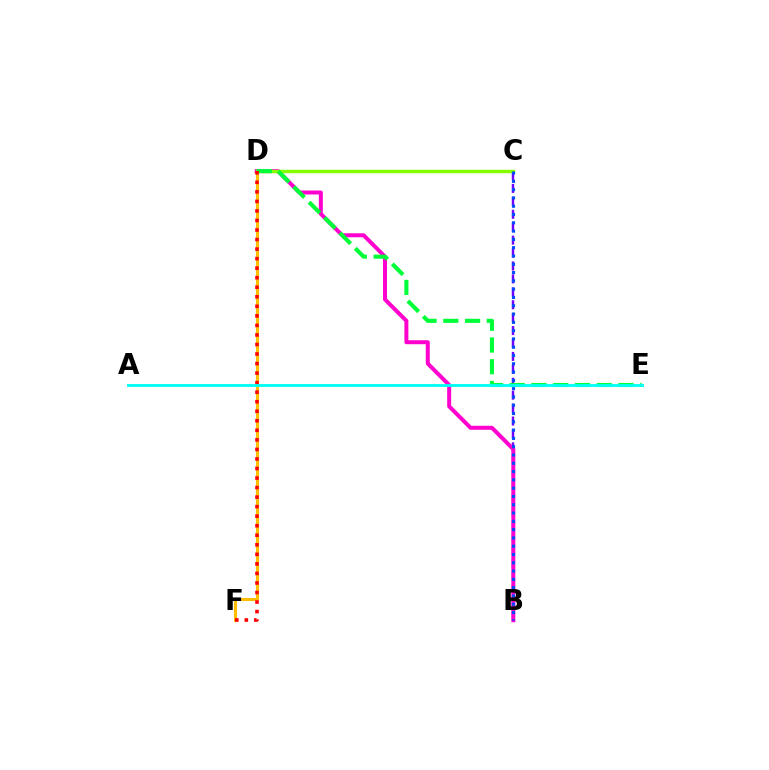{('B', 'C'): [{'color': '#7200ff', 'line_style': 'dashed', 'thickness': 1.76}, {'color': '#004bff', 'line_style': 'dotted', 'thickness': 2.25}], ('D', 'F'): [{'color': '#ffbd00', 'line_style': 'solid', 'thickness': 2.22}, {'color': '#ff0000', 'line_style': 'dotted', 'thickness': 2.59}], ('B', 'D'): [{'color': '#ff00cf', 'line_style': 'solid', 'thickness': 2.86}], ('C', 'D'): [{'color': '#84ff00', 'line_style': 'solid', 'thickness': 2.48}], ('D', 'E'): [{'color': '#00ff39', 'line_style': 'dashed', 'thickness': 2.96}], ('A', 'E'): [{'color': '#00fff6', 'line_style': 'solid', 'thickness': 2.04}]}